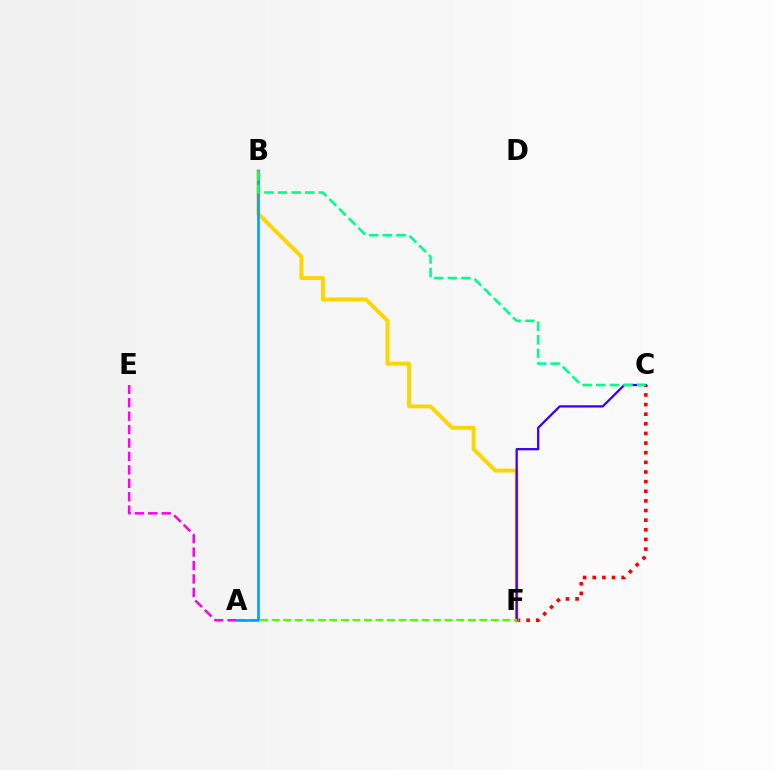{('C', 'F'): [{'color': '#ff0000', 'line_style': 'dotted', 'thickness': 2.62}, {'color': '#3700ff', 'line_style': 'solid', 'thickness': 1.64}], ('B', 'F'): [{'color': '#ffd500', 'line_style': 'solid', 'thickness': 2.83}], ('A', 'E'): [{'color': '#ff00ed', 'line_style': 'dashed', 'thickness': 1.82}], ('A', 'F'): [{'color': '#4fff00', 'line_style': 'dashed', 'thickness': 1.57}], ('A', 'B'): [{'color': '#009eff', 'line_style': 'solid', 'thickness': 1.89}], ('B', 'C'): [{'color': '#00ff86', 'line_style': 'dashed', 'thickness': 1.85}]}